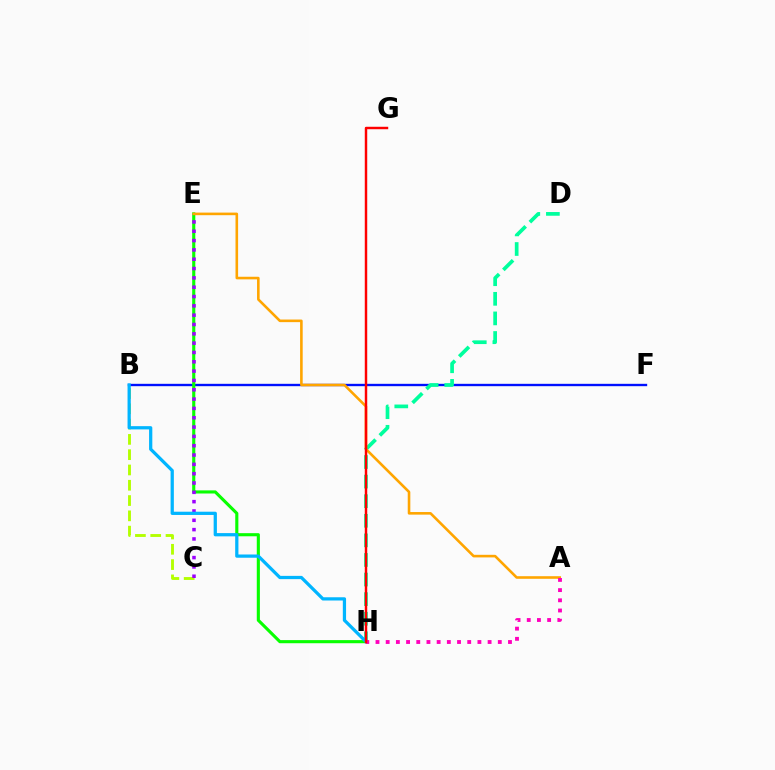{('B', 'C'): [{'color': '#b3ff00', 'line_style': 'dashed', 'thickness': 2.08}], ('B', 'F'): [{'color': '#0010ff', 'line_style': 'solid', 'thickness': 1.7}], ('D', 'H'): [{'color': '#00ff9d', 'line_style': 'dashed', 'thickness': 2.66}], ('E', 'H'): [{'color': '#08ff00', 'line_style': 'solid', 'thickness': 2.24}], ('C', 'E'): [{'color': '#9b00ff', 'line_style': 'dotted', 'thickness': 2.53}], ('A', 'E'): [{'color': '#ffa500', 'line_style': 'solid', 'thickness': 1.87}], ('B', 'H'): [{'color': '#00b5ff', 'line_style': 'solid', 'thickness': 2.34}], ('A', 'H'): [{'color': '#ff00bd', 'line_style': 'dotted', 'thickness': 2.77}], ('G', 'H'): [{'color': '#ff0000', 'line_style': 'solid', 'thickness': 1.76}]}